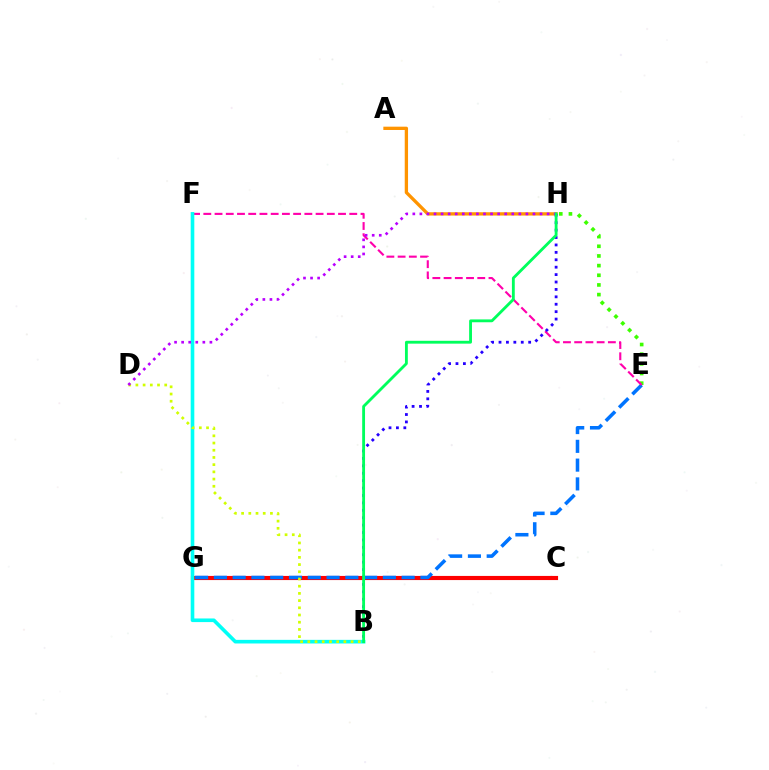{('C', 'G'): [{'color': '#ff0000', 'line_style': 'solid', 'thickness': 2.97}], ('E', 'H'): [{'color': '#3dff00', 'line_style': 'dotted', 'thickness': 2.63}], ('E', 'G'): [{'color': '#0074ff', 'line_style': 'dashed', 'thickness': 2.55}], ('E', 'F'): [{'color': '#ff00ac', 'line_style': 'dashed', 'thickness': 1.53}], ('B', 'F'): [{'color': '#00fff6', 'line_style': 'solid', 'thickness': 2.61}], ('A', 'H'): [{'color': '#ff9400', 'line_style': 'solid', 'thickness': 2.38}], ('B', 'D'): [{'color': '#d1ff00', 'line_style': 'dotted', 'thickness': 1.96}], ('B', 'H'): [{'color': '#2500ff', 'line_style': 'dotted', 'thickness': 2.01}, {'color': '#00ff5c', 'line_style': 'solid', 'thickness': 2.05}], ('D', 'H'): [{'color': '#b900ff', 'line_style': 'dotted', 'thickness': 1.92}]}